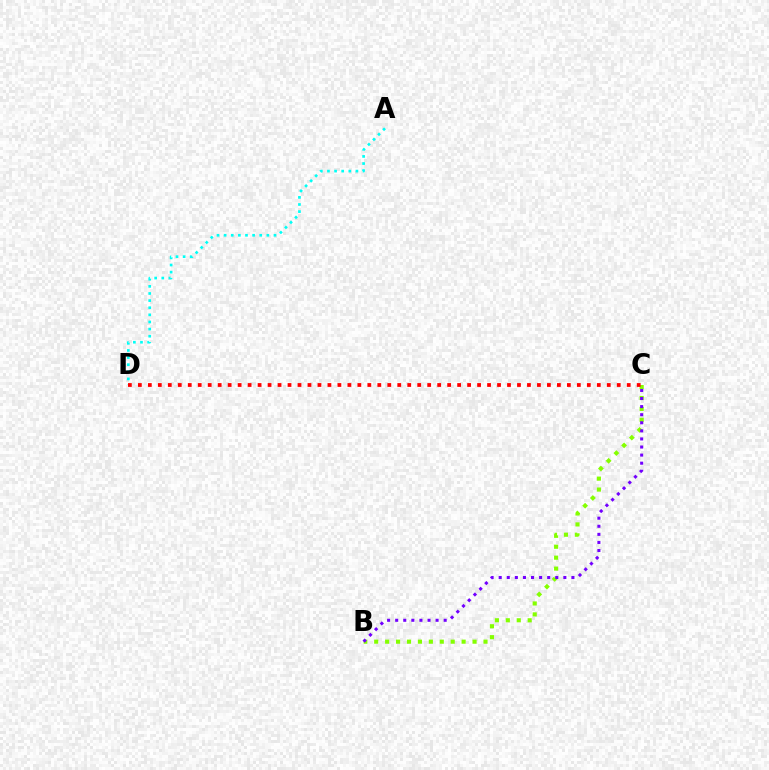{('A', 'D'): [{'color': '#00fff6', 'line_style': 'dotted', 'thickness': 1.93}], ('B', 'C'): [{'color': '#84ff00', 'line_style': 'dotted', 'thickness': 2.97}, {'color': '#7200ff', 'line_style': 'dotted', 'thickness': 2.2}], ('C', 'D'): [{'color': '#ff0000', 'line_style': 'dotted', 'thickness': 2.71}]}